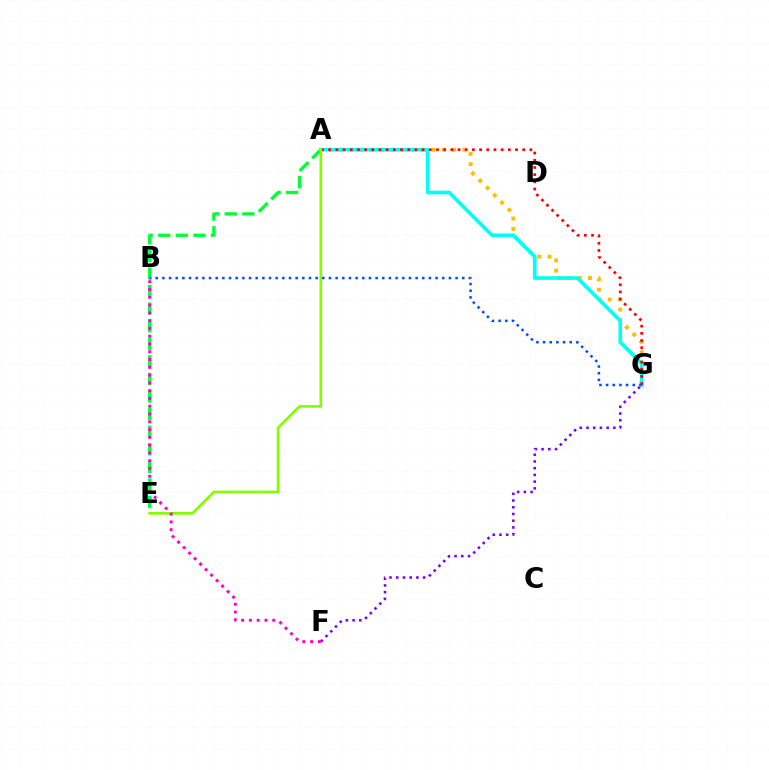{('F', 'G'): [{'color': '#7200ff', 'line_style': 'dotted', 'thickness': 1.83}], ('A', 'E'): [{'color': '#00ff39', 'line_style': 'dashed', 'thickness': 2.39}, {'color': '#84ff00', 'line_style': 'solid', 'thickness': 1.94}], ('A', 'G'): [{'color': '#ffbd00', 'line_style': 'dotted', 'thickness': 2.8}, {'color': '#00fff6', 'line_style': 'solid', 'thickness': 2.61}, {'color': '#ff0000', 'line_style': 'dotted', 'thickness': 1.95}], ('B', 'F'): [{'color': '#ff00cf', 'line_style': 'dotted', 'thickness': 2.11}], ('B', 'G'): [{'color': '#004bff', 'line_style': 'dotted', 'thickness': 1.81}]}